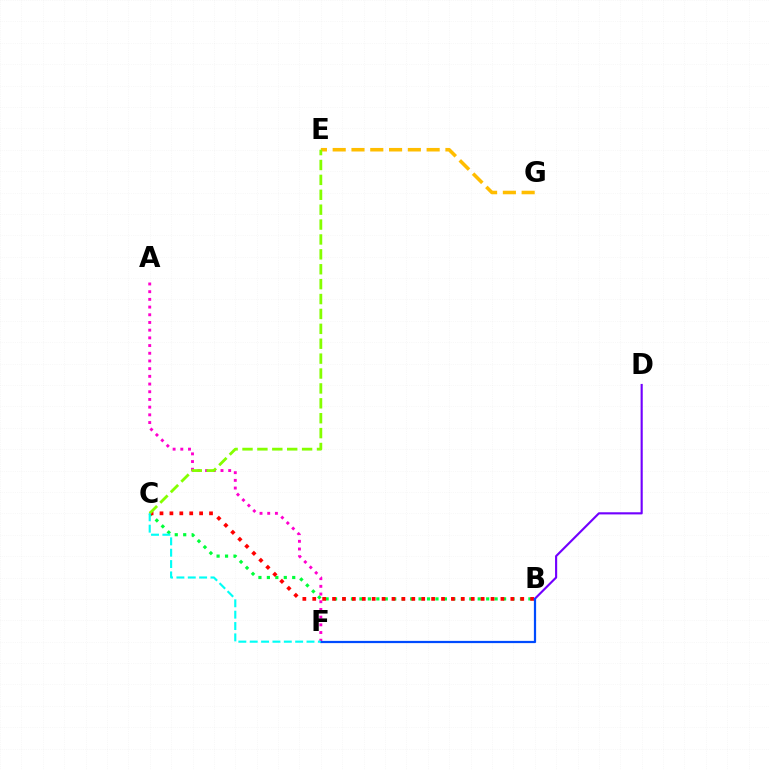{('A', 'F'): [{'color': '#ff00cf', 'line_style': 'dotted', 'thickness': 2.09}], ('B', 'C'): [{'color': '#00ff39', 'line_style': 'dotted', 'thickness': 2.3}, {'color': '#ff0000', 'line_style': 'dotted', 'thickness': 2.69}], ('B', 'D'): [{'color': '#7200ff', 'line_style': 'solid', 'thickness': 1.54}], ('E', 'G'): [{'color': '#ffbd00', 'line_style': 'dashed', 'thickness': 2.55}], ('B', 'F'): [{'color': '#004bff', 'line_style': 'solid', 'thickness': 1.6}], ('C', 'E'): [{'color': '#84ff00', 'line_style': 'dashed', 'thickness': 2.02}], ('C', 'F'): [{'color': '#00fff6', 'line_style': 'dashed', 'thickness': 1.54}]}